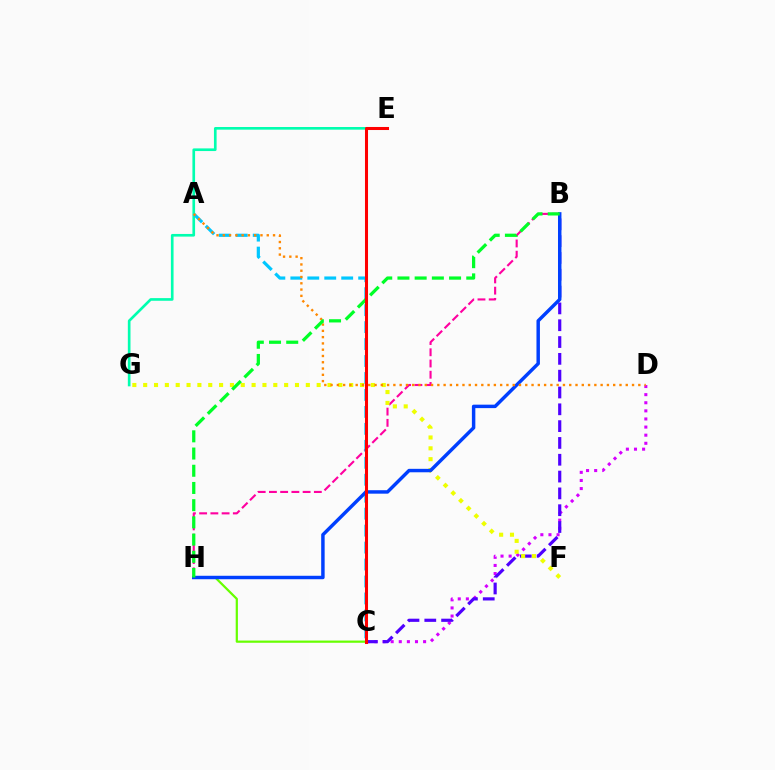{('C', 'D'): [{'color': '#d600ff', 'line_style': 'dotted', 'thickness': 2.2}], ('B', 'C'): [{'color': '#4f00ff', 'line_style': 'dashed', 'thickness': 2.28}], ('B', 'H'): [{'color': '#ff00a0', 'line_style': 'dashed', 'thickness': 1.53}, {'color': '#003fff', 'line_style': 'solid', 'thickness': 2.49}, {'color': '#00ff27', 'line_style': 'dashed', 'thickness': 2.34}], ('E', 'G'): [{'color': '#00ffaf', 'line_style': 'solid', 'thickness': 1.91}], ('C', 'H'): [{'color': '#66ff00', 'line_style': 'solid', 'thickness': 1.6}], ('A', 'C'): [{'color': '#00c7ff', 'line_style': 'dashed', 'thickness': 2.3}], ('F', 'G'): [{'color': '#eeff00', 'line_style': 'dotted', 'thickness': 2.95}], ('A', 'D'): [{'color': '#ff8800', 'line_style': 'dotted', 'thickness': 1.71}], ('C', 'E'): [{'color': '#ff0000', 'line_style': 'solid', 'thickness': 2.2}]}